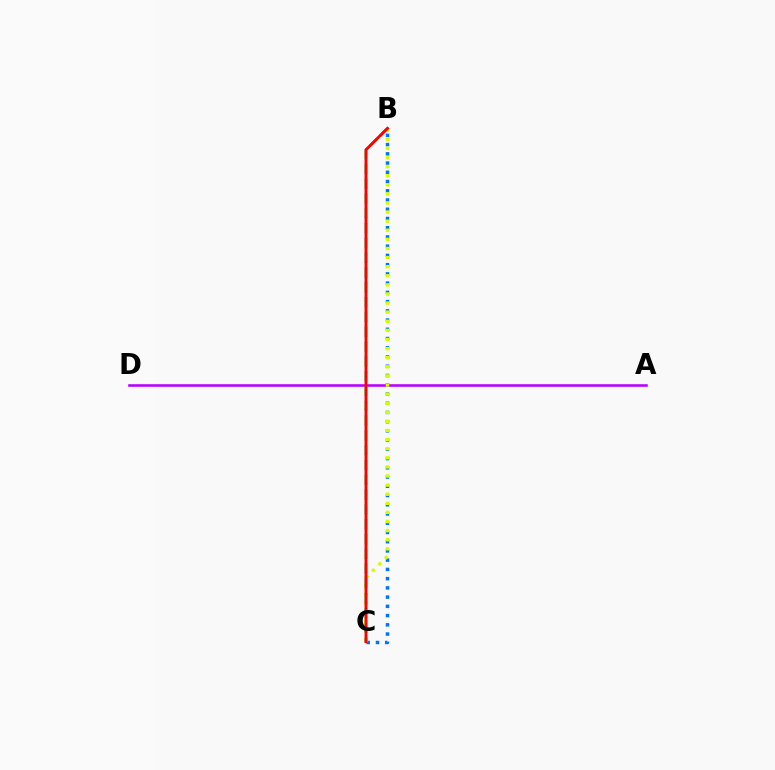{('B', 'C'): [{'color': '#0074ff', 'line_style': 'dotted', 'thickness': 2.51}, {'color': '#d1ff00', 'line_style': 'dotted', 'thickness': 2.47}, {'color': '#00ff5c', 'line_style': 'dashed', 'thickness': 2.01}, {'color': '#ff0000', 'line_style': 'solid', 'thickness': 2.06}], ('A', 'D'): [{'color': '#b900ff', 'line_style': 'solid', 'thickness': 1.85}]}